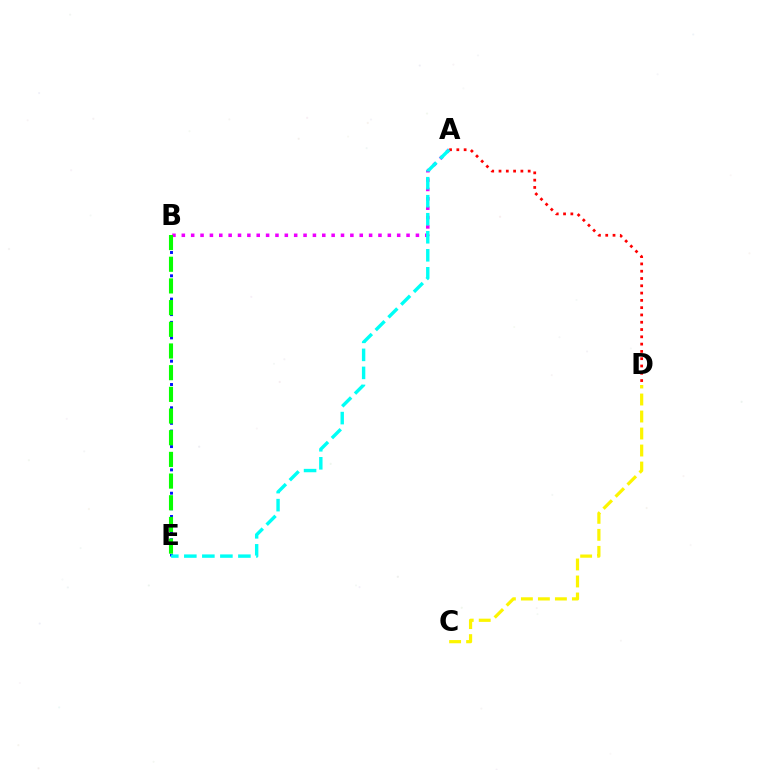{('B', 'E'): [{'color': '#0010ff', 'line_style': 'dotted', 'thickness': 2.11}, {'color': '#08ff00', 'line_style': 'dashed', 'thickness': 2.95}], ('A', 'B'): [{'color': '#ee00ff', 'line_style': 'dotted', 'thickness': 2.54}], ('A', 'D'): [{'color': '#ff0000', 'line_style': 'dotted', 'thickness': 1.98}], ('C', 'D'): [{'color': '#fcf500', 'line_style': 'dashed', 'thickness': 2.31}], ('A', 'E'): [{'color': '#00fff6', 'line_style': 'dashed', 'thickness': 2.45}]}